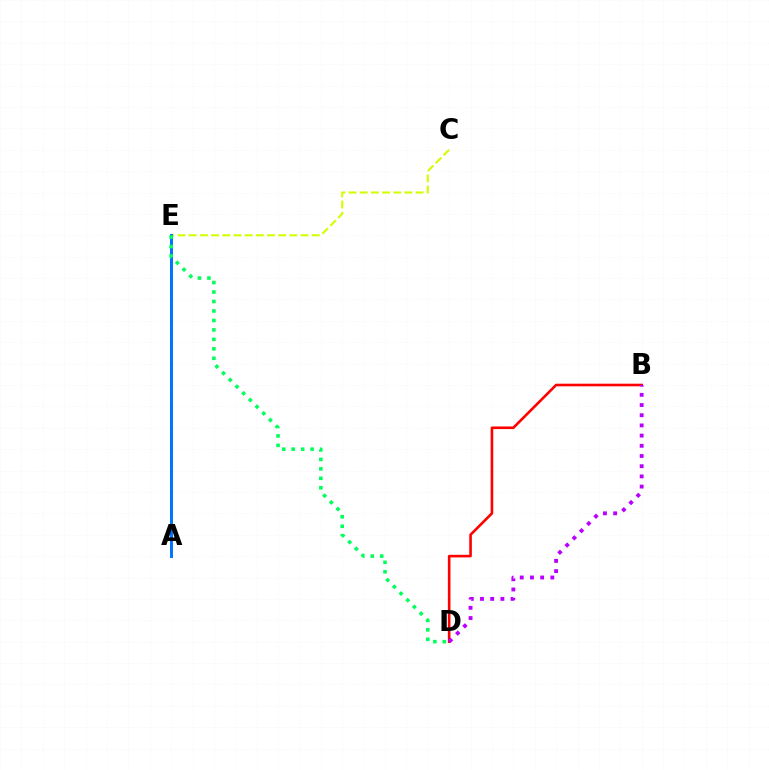{('C', 'E'): [{'color': '#d1ff00', 'line_style': 'dashed', 'thickness': 1.52}], ('B', 'D'): [{'color': '#ff0000', 'line_style': 'solid', 'thickness': 1.88}, {'color': '#b900ff', 'line_style': 'dotted', 'thickness': 2.77}], ('A', 'E'): [{'color': '#0074ff', 'line_style': 'solid', 'thickness': 2.12}], ('D', 'E'): [{'color': '#00ff5c', 'line_style': 'dotted', 'thickness': 2.57}]}